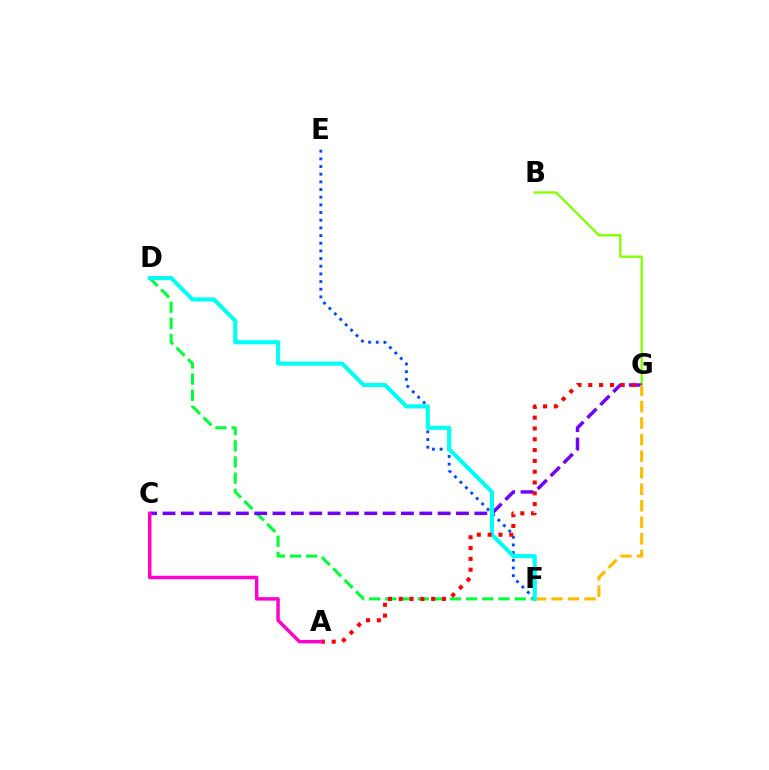{('D', 'F'): [{'color': '#00ff39', 'line_style': 'dashed', 'thickness': 2.2}, {'color': '#00fff6', 'line_style': 'solid', 'thickness': 2.97}], ('E', 'F'): [{'color': '#004bff', 'line_style': 'dotted', 'thickness': 2.08}], ('B', 'G'): [{'color': '#84ff00', 'line_style': 'solid', 'thickness': 1.7}], ('C', 'G'): [{'color': '#7200ff', 'line_style': 'dashed', 'thickness': 2.49}], ('F', 'G'): [{'color': '#ffbd00', 'line_style': 'dashed', 'thickness': 2.25}], ('A', 'G'): [{'color': '#ff0000', 'line_style': 'dotted', 'thickness': 2.94}], ('A', 'C'): [{'color': '#ff00cf', 'line_style': 'solid', 'thickness': 2.5}]}